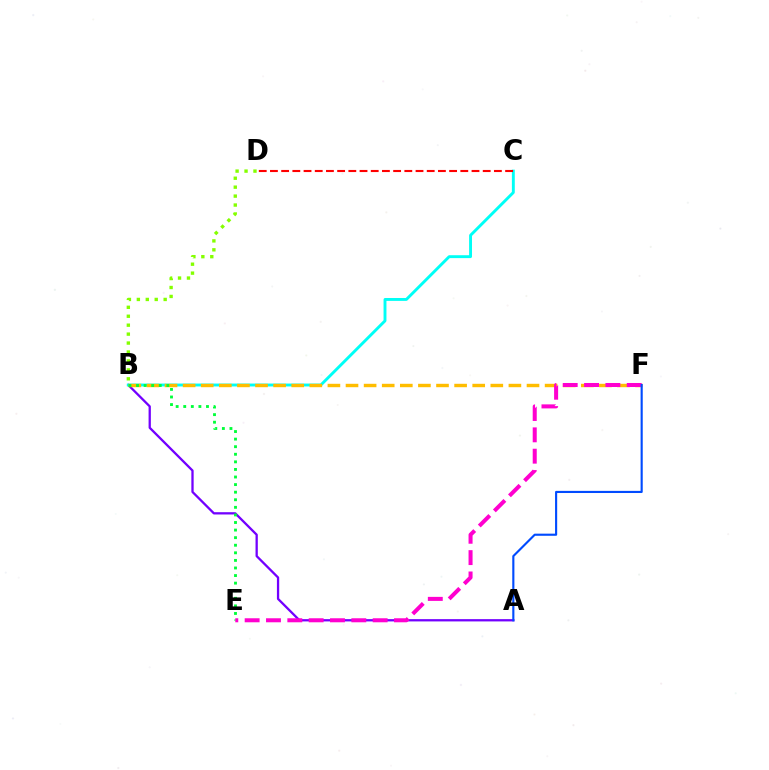{('A', 'B'): [{'color': '#7200ff', 'line_style': 'solid', 'thickness': 1.65}], ('B', 'C'): [{'color': '#00fff6', 'line_style': 'solid', 'thickness': 2.09}], ('B', 'F'): [{'color': '#ffbd00', 'line_style': 'dashed', 'thickness': 2.46}], ('B', 'D'): [{'color': '#84ff00', 'line_style': 'dotted', 'thickness': 2.43}], ('B', 'E'): [{'color': '#00ff39', 'line_style': 'dotted', 'thickness': 2.06}], ('E', 'F'): [{'color': '#ff00cf', 'line_style': 'dashed', 'thickness': 2.9}], ('C', 'D'): [{'color': '#ff0000', 'line_style': 'dashed', 'thickness': 1.52}], ('A', 'F'): [{'color': '#004bff', 'line_style': 'solid', 'thickness': 1.54}]}